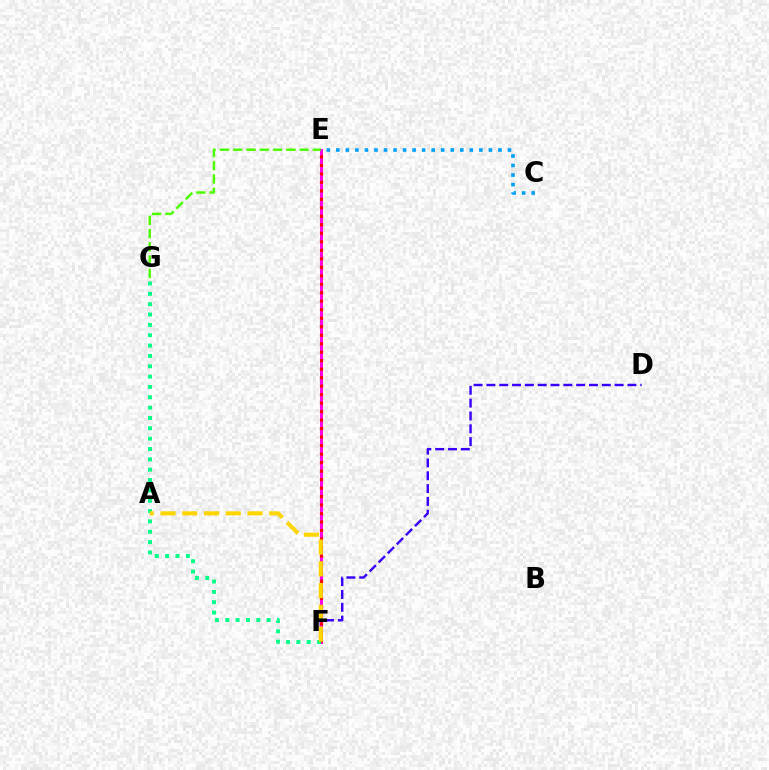{('D', 'F'): [{'color': '#3700ff', 'line_style': 'dashed', 'thickness': 1.74}], ('E', 'F'): [{'color': '#ff00ed', 'line_style': 'solid', 'thickness': 2.15}, {'color': '#ff0000', 'line_style': 'dotted', 'thickness': 2.31}], ('C', 'E'): [{'color': '#009eff', 'line_style': 'dotted', 'thickness': 2.59}], ('E', 'G'): [{'color': '#4fff00', 'line_style': 'dashed', 'thickness': 1.8}], ('F', 'G'): [{'color': '#00ff86', 'line_style': 'dotted', 'thickness': 2.81}], ('A', 'F'): [{'color': '#ffd500', 'line_style': 'dashed', 'thickness': 2.96}]}